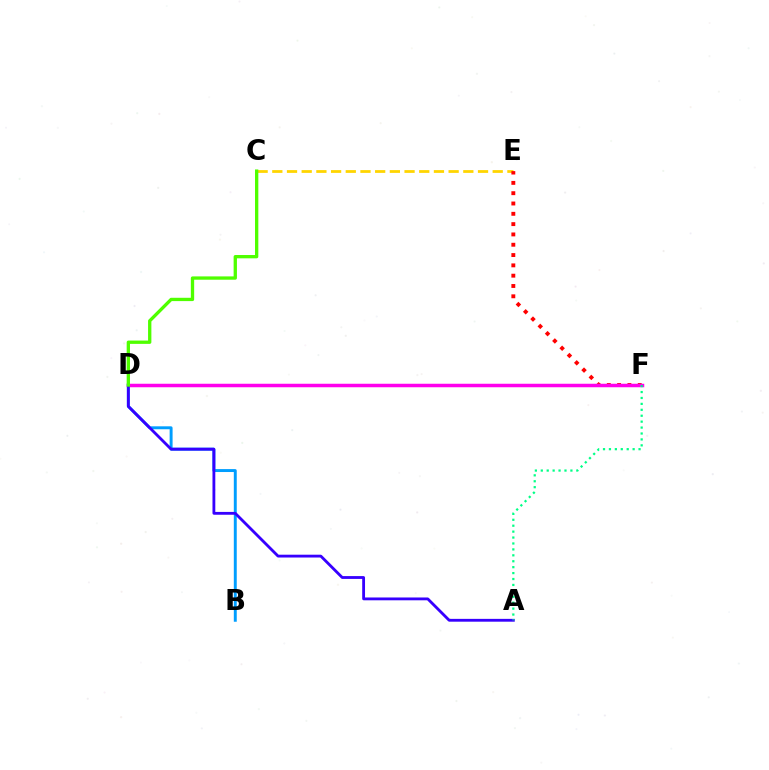{('C', 'E'): [{'color': '#ffd500', 'line_style': 'dashed', 'thickness': 2.0}], ('E', 'F'): [{'color': '#ff0000', 'line_style': 'dotted', 'thickness': 2.8}], ('D', 'F'): [{'color': '#ff00ed', 'line_style': 'solid', 'thickness': 2.52}], ('B', 'D'): [{'color': '#009eff', 'line_style': 'solid', 'thickness': 2.11}], ('A', 'D'): [{'color': '#3700ff', 'line_style': 'solid', 'thickness': 2.04}], ('A', 'F'): [{'color': '#00ff86', 'line_style': 'dotted', 'thickness': 1.61}], ('C', 'D'): [{'color': '#4fff00', 'line_style': 'solid', 'thickness': 2.39}]}